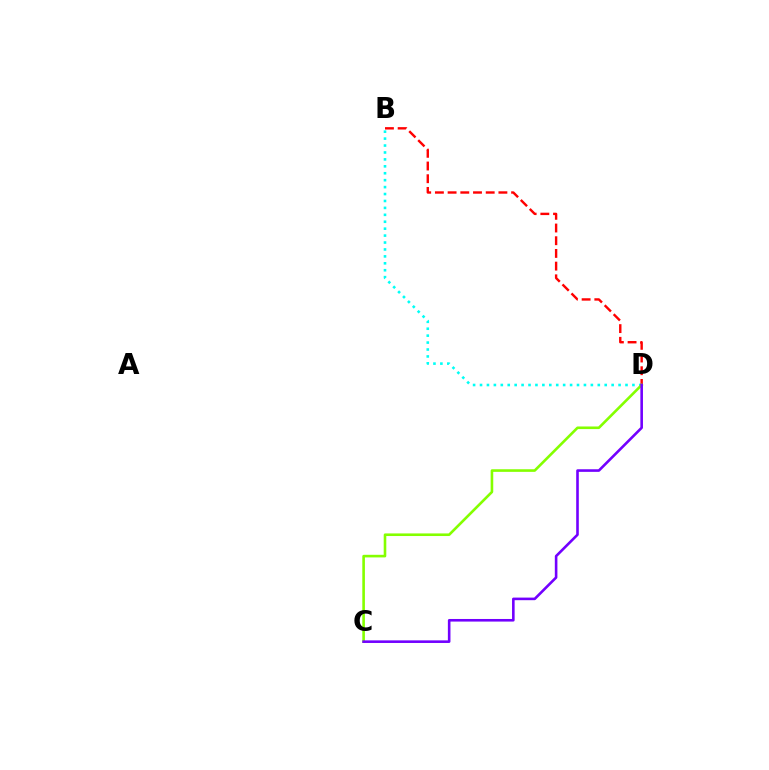{('B', 'D'): [{'color': '#00fff6', 'line_style': 'dotted', 'thickness': 1.88}, {'color': '#ff0000', 'line_style': 'dashed', 'thickness': 1.73}], ('C', 'D'): [{'color': '#84ff00', 'line_style': 'solid', 'thickness': 1.88}, {'color': '#7200ff', 'line_style': 'solid', 'thickness': 1.87}]}